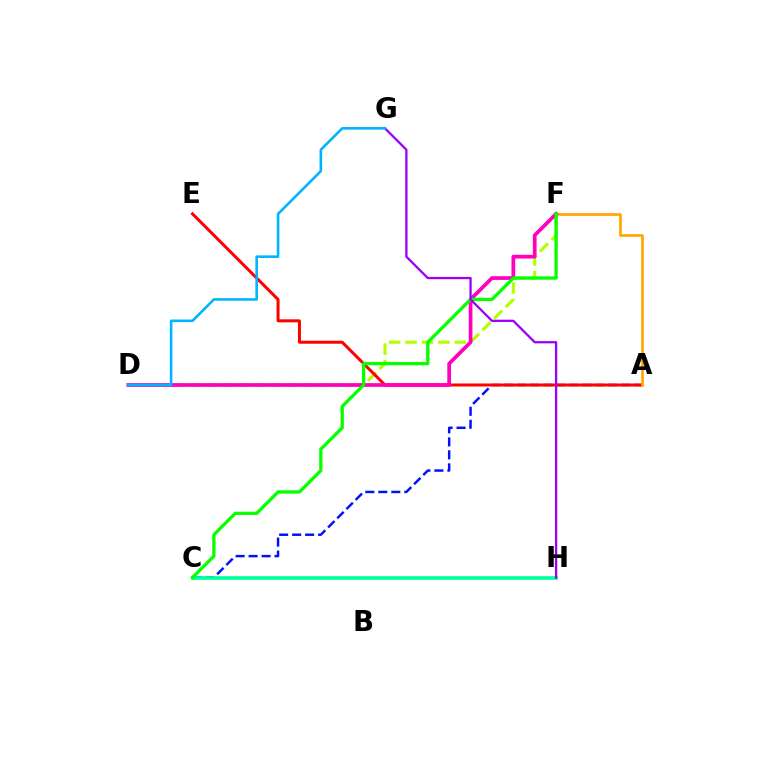{('A', 'C'): [{'color': '#0010ff', 'line_style': 'dashed', 'thickness': 1.76}], ('D', 'F'): [{'color': '#b3ff00', 'line_style': 'dashed', 'thickness': 2.23}, {'color': '#ff00bd', 'line_style': 'solid', 'thickness': 2.68}], ('A', 'E'): [{'color': '#ff0000', 'line_style': 'solid', 'thickness': 2.16}], ('A', 'F'): [{'color': '#ffa500', 'line_style': 'solid', 'thickness': 1.94}], ('C', 'H'): [{'color': '#00ff9d', 'line_style': 'solid', 'thickness': 2.62}], ('C', 'F'): [{'color': '#08ff00', 'line_style': 'solid', 'thickness': 2.37}], ('G', 'H'): [{'color': '#9b00ff', 'line_style': 'solid', 'thickness': 1.64}], ('D', 'G'): [{'color': '#00b5ff', 'line_style': 'solid', 'thickness': 1.86}]}